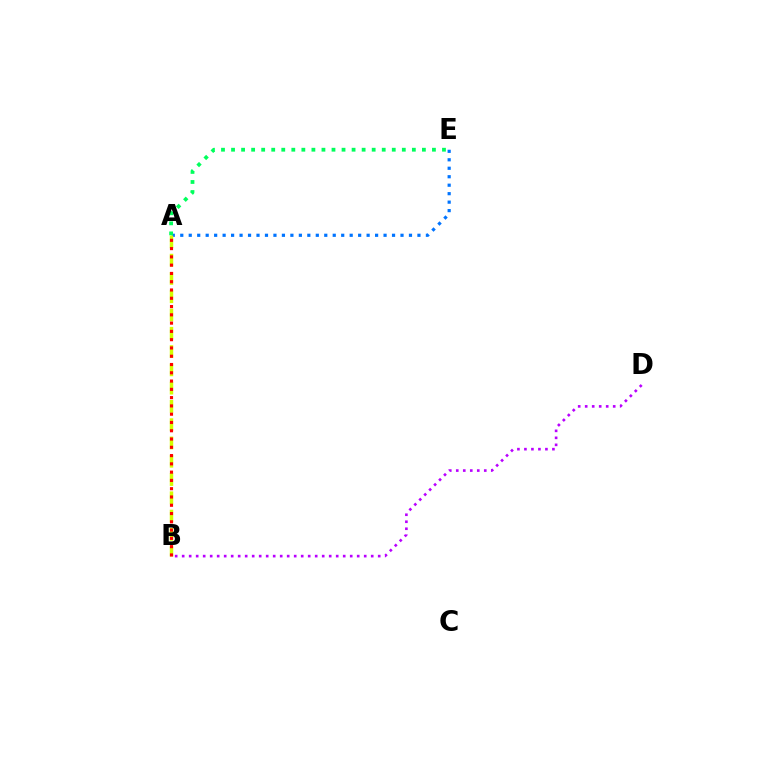{('B', 'D'): [{'color': '#b900ff', 'line_style': 'dotted', 'thickness': 1.9}], ('A', 'E'): [{'color': '#0074ff', 'line_style': 'dotted', 'thickness': 2.3}, {'color': '#00ff5c', 'line_style': 'dotted', 'thickness': 2.73}], ('A', 'B'): [{'color': '#d1ff00', 'line_style': 'dashed', 'thickness': 2.48}, {'color': '#ff0000', 'line_style': 'dotted', 'thickness': 2.25}]}